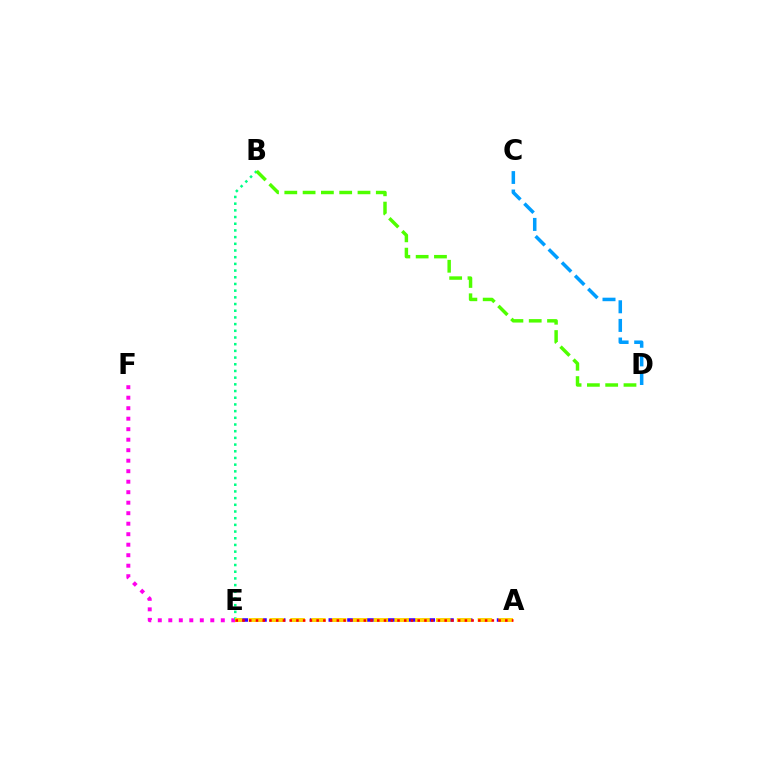{('E', 'F'): [{'color': '#ff00ed', 'line_style': 'dotted', 'thickness': 2.85}], ('A', 'E'): [{'color': '#3700ff', 'line_style': 'dashed', 'thickness': 2.54}, {'color': '#ffd500', 'line_style': 'dashed', 'thickness': 2.83}, {'color': '#ff0000', 'line_style': 'dotted', 'thickness': 1.83}], ('B', 'E'): [{'color': '#00ff86', 'line_style': 'dotted', 'thickness': 1.82}], ('B', 'D'): [{'color': '#4fff00', 'line_style': 'dashed', 'thickness': 2.49}], ('C', 'D'): [{'color': '#009eff', 'line_style': 'dashed', 'thickness': 2.53}]}